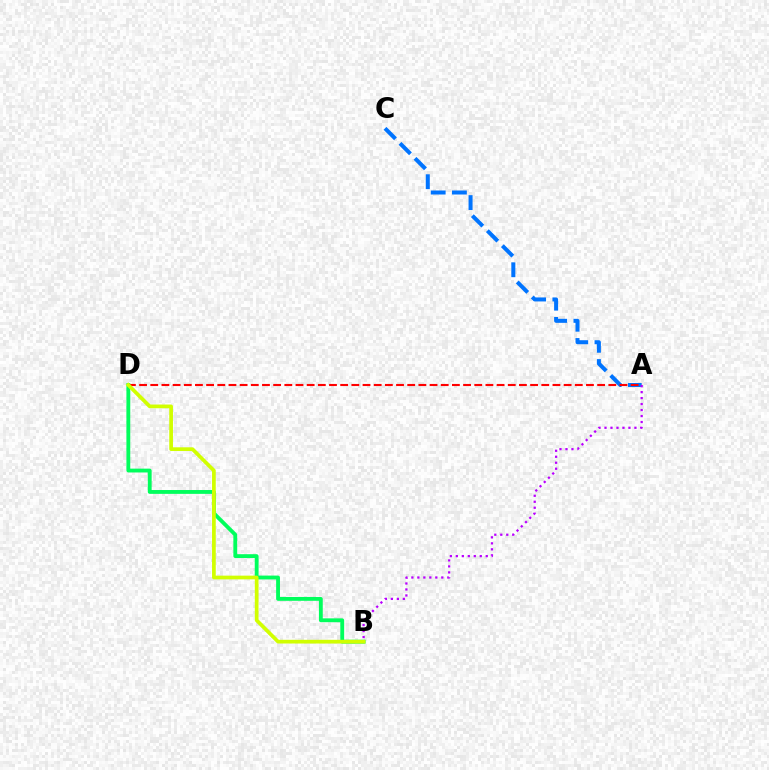{('B', 'D'): [{'color': '#00ff5c', 'line_style': 'solid', 'thickness': 2.76}, {'color': '#d1ff00', 'line_style': 'solid', 'thickness': 2.68}], ('A', 'C'): [{'color': '#0074ff', 'line_style': 'dashed', 'thickness': 2.88}], ('A', 'D'): [{'color': '#ff0000', 'line_style': 'dashed', 'thickness': 1.52}], ('A', 'B'): [{'color': '#b900ff', 'line_style': 'dotted', 'thickness': 1.63}]}